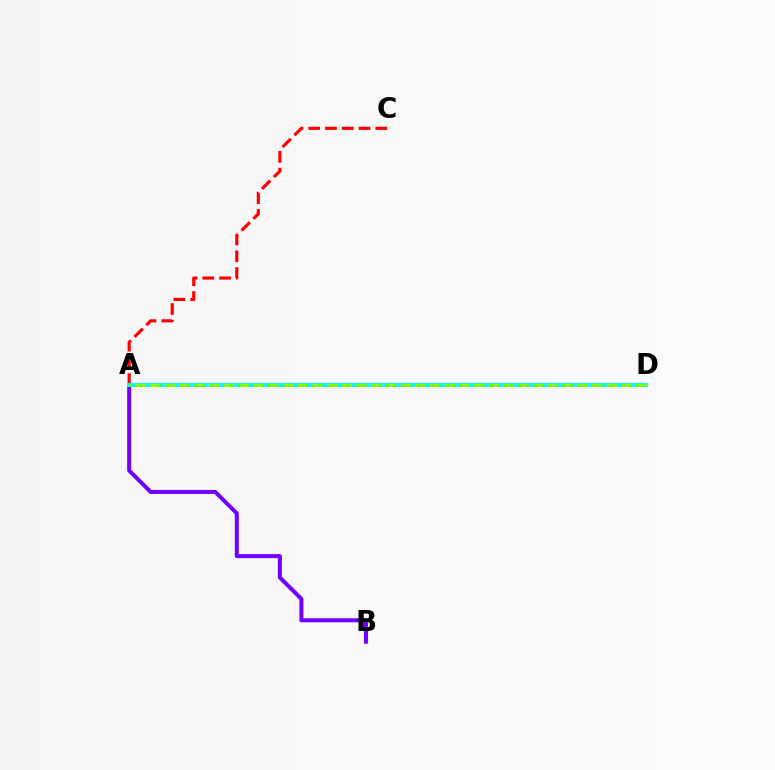{('A', 'B'): [{'color': '#7200ff', 'line_style': 'solid', 'thickness': 2.89}], ('A', 'C'): [{'color': '#ff0000', 'line_style': 'dashed', 'thickness': 2.28}], ('A', 'D'): [{'color': '#00fff6', 'line_style': 'solid', 'thickness': 2.81}, {'color': '#84ff00', 'line_style': 'dashed', 'thickness': 2.0}]}